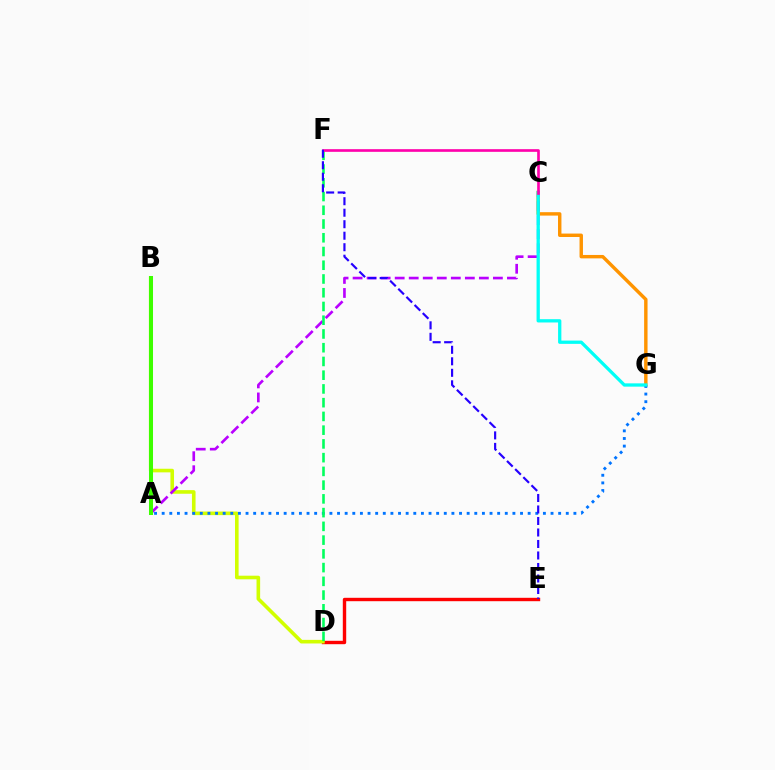{('C', 'G'): [{'color': '#ff9400', 'line_style': 'solid', 'thickness': 2.46}, {'color': '#00fff6', 'line_style': 'solid', 'thickness': 2.36}], ('D', 'E'): [{'color': '#ff0000', 'line_style': 'solid', 'thickness': 2.44}], ('B', 'D'): [{'color': '#d1ff00', 'line_style': 'solid', 'thickness': 2.59}], ('A', 'C'): [{'color': '#b900ff', 'line_style': 'dashed', 'thickness': 1.91}], ('A', 'B'): [{'color': '#3dff00', 'line_style': 'solid', 'thickness': 2.9}], ('A', 'G'): [{'color': '#0074ff', 'line_style': 'dotted', 'thickness': 2.07}], ('D', 'F'): [{'color': '#00ff5c', 'line_style': 'dashed', 'thickness': 1.87}], ('C', 'F'): [{'color': '#ff00ac', 'line_style': 'solid', 'thickness': 1.92}], ('E', 'F'): [{'color': '#2500ff', 'line_style': 'dashed', 'thickness': 1.56}]}